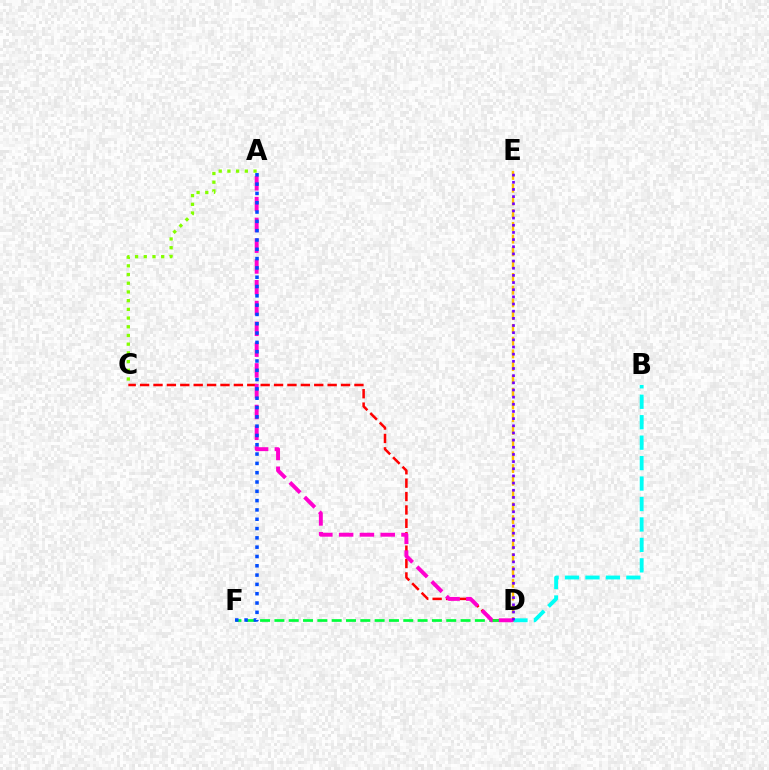{('B', 'D'): [{'color': '#00fff6', 'line_style': 'dashed', 'thickness': 2.78}], ('A', 'C'): [{'color': '#84ff00', 'line_style': 'dotted', 'thickness': 2.36}], ('C', 'D'): [{'color': '#ff0000', 'line_style': 'dashed', 'thickness': 1.82}], ('D', 'F'): [{'color': '#00ff39', 'line_style': 'dashed', 'thickness': 1.95}], ('D', 'E'): [{'color': '#ffbd00', 'line_style': 'dashed', 'thickness': 1.73}, {'color': '#7200ff', 'line_style': 'dotted', 'thickness': 1.95}], ('A', 'D'): [{'color': '#ff00cf', 'line_style': 'dashed', 'thickness': 2.82}], ('A', 'F'): [{'color': '#004bff', 'line_style': 'dotted', 'thickness': 2.53}]}